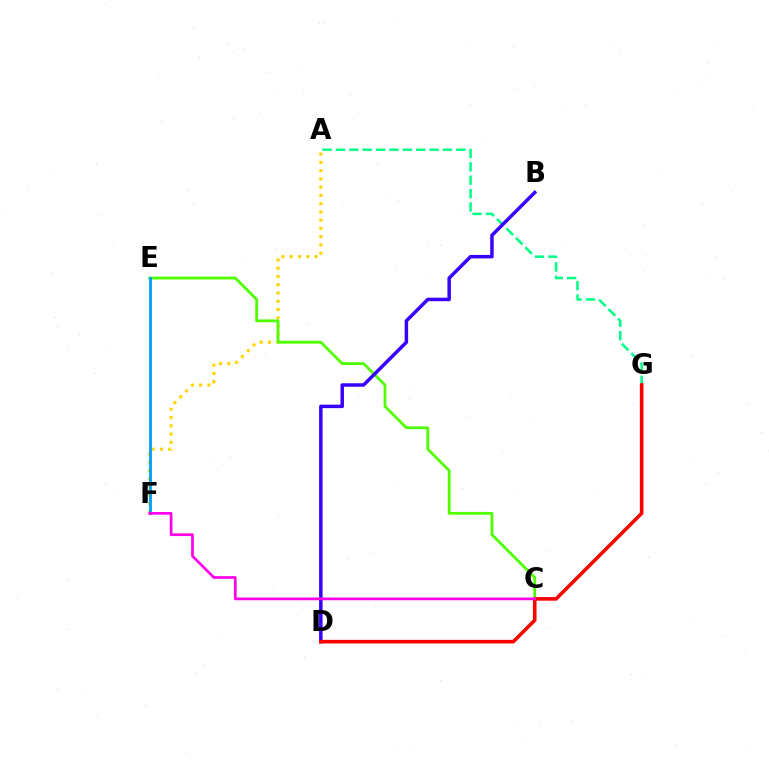{('A', 'F'): [{'color': '#ffd500', 'line_style': 'dotted', 'thickness': 2.24}], ('C', 'E'): [{'color': '#4fff00', 'line_style': 'solid', 'thickness': 2.02}], ('A', 'G'): [{'color': '#00ff86', 'line_style': 'dashed', 'thickness': 1.82}], ('E', 'F'): [{'color': '#009eff', 'line_style': 'solid', 'thickness': 2.04}], ('B', 'D'): [{'color': '#3700ff', 'line_style': 'solid', 'thickness': 2.51}], ('D', 'G'): [{'color': '#ff0000', 'line_style': 'solid', 'thickness': 2.6}], ('C', 'F'): [{'color': '#ff00ed', 'line_style': 'solid', 'thickness': 1.95}]}